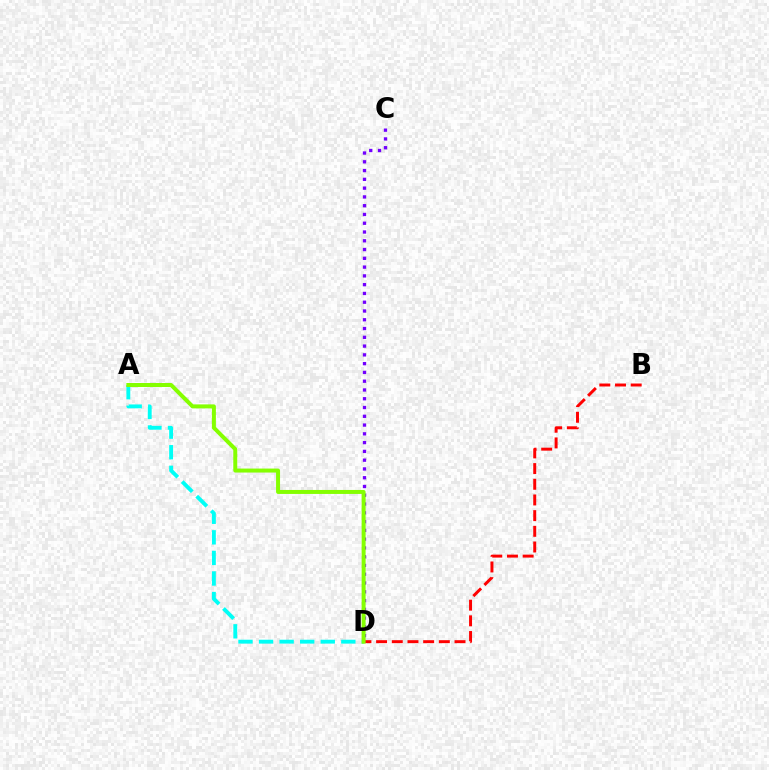{('B', 'D'): [{'color': '#ff0000', 'line_style': 'dashed', 'thickness': 2.13}], ('A', 'D'): [{'color': '#00fff6', 'line_style': 'dashed', 'thickness': 2.79}, {'color': '#84ff00', 'line_style': 'solid', 'thickness': 2.87}], ('C', 'D'): [{'color': '#7200ff', 'line_style': 'dotted', 'thickness': 2.38}]}